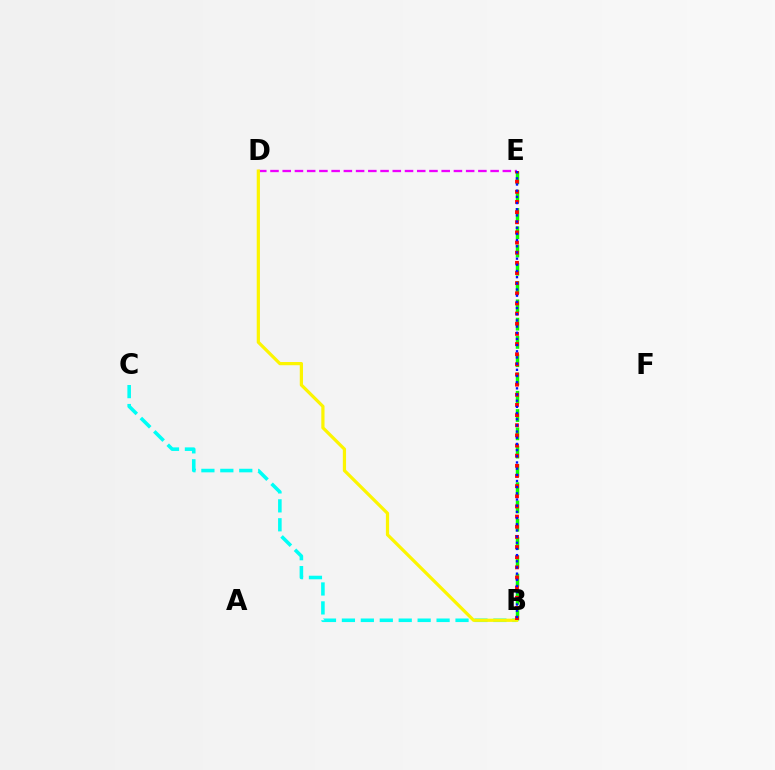{('B', 'E'): [{'color': '#08ff00', 'line_style': 'dashed', 'thickness': 2.48}, {'color': '#ff0000', 'line_style': 'dotted', 'thickness': 2.76}, {'color': '#0010ff', 'line_style': 'dotted', 'thickness': 1.68}], ('B', 'C'): [{'color': '#00fff6', 'line_style': 'dashed', 'thickness': 2.57}], ('D', 'E'): [{'color': '#ee00ff', 'line_style': 'dashed', 'thickness': 1.66}], ('B', 'D'): [{'color': '#fcf500', 'line_style': 'solid', 'thickness': 2.32}]}